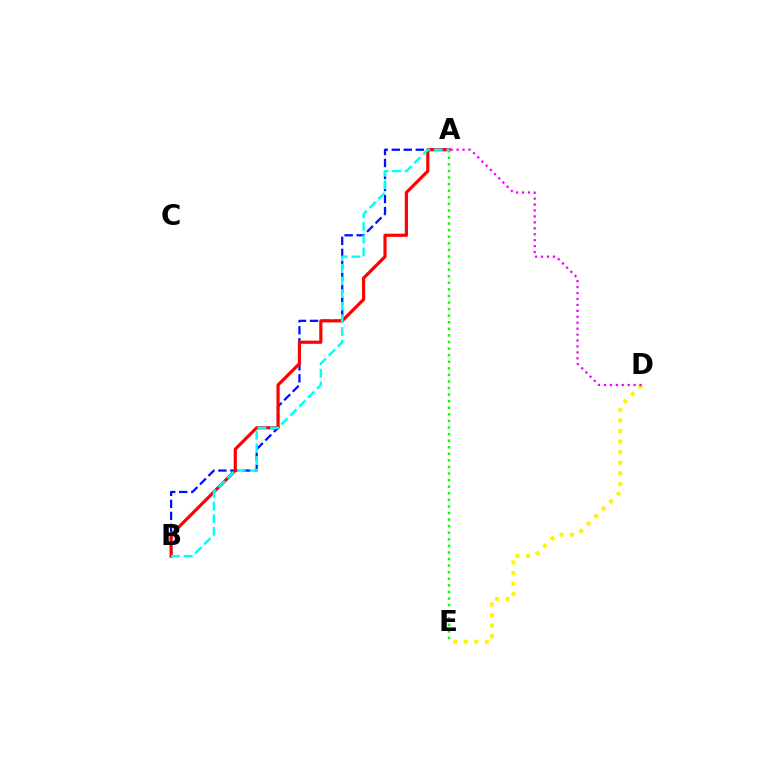{('A', 'B'): [{'color': '#0010ff', 'line_style': 'dashed', 'thickness': 1.63}, {'color': '#ff0000', 'line_style': 'solid', 'thickness': 2.28}, {'color': '#00fff6', 'line_style': 'dashed', 'thickness': 1.72}], ('D', 'E'): [{'color': '#fcf500', 'line_style': 'dotted', 'thickness': 2.87}], ('A', 'E'): [{'color': '#08ff00', 'line_style': 'dotted', 'thickness': 1.79}], ('A', 'D'): [{'color': '#ee00ff', 'line_style': 'dotted', 'thickness': 1.61}]}